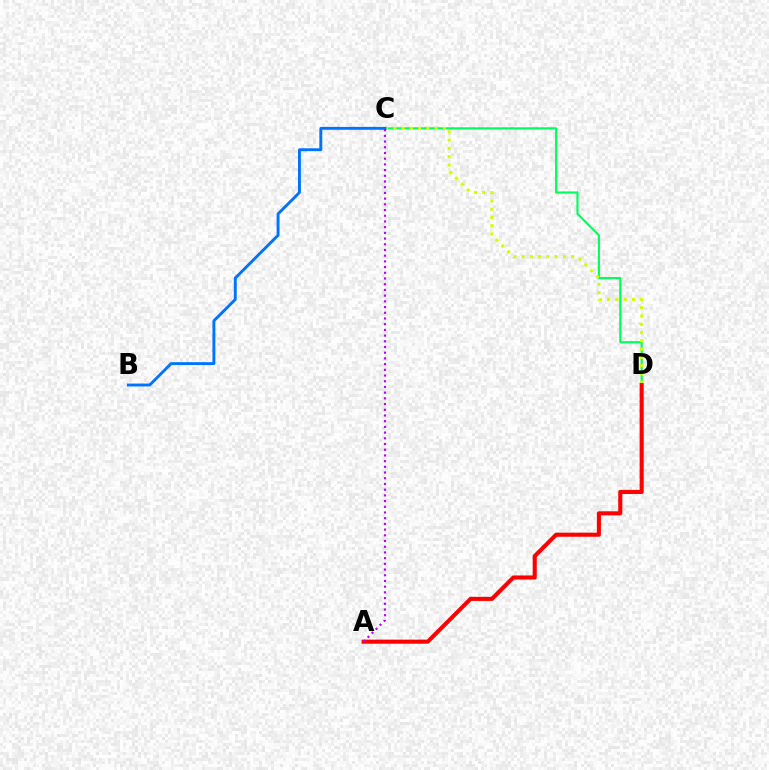{('C', 'D'): [{'color': '#00ff5c', 'line_style': 'solid', 'thickness': 1.53}, {'color': '#d1ff00', 'line_style': 'dotted', 'thickness': 2.25}], ('B', 'C'): [{'color': '#0074ff', 'line_style': 'solid', 'thickness': 2.09}], ('A', 'D'): [{'color': '#ff0000', 'line_style': 'solid', 'thickness': 2.94}], ('A', 'C'): [{'color': '#b900ff', 'line_style': 'dotted', 'thickness': 1.55}]}